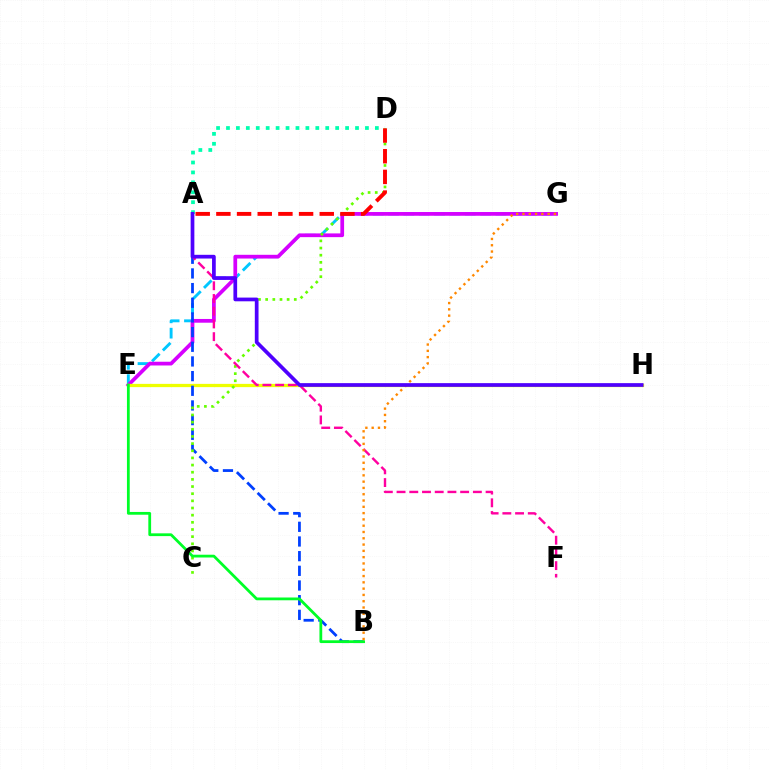{('E', 'G'): [{'color': '#00c7ff', 'line_style': 'dashed', 'thickness': 2.08}, {'color': '#d600ff', 'line_style': 'solid', 'thickness': 2.69}], ('E', 'H'): [{'color': '#eeff00', 'line_style': 'solid', 'thickness': 2.34}], ('A', 'B'): [{'color': '#003fff', 'line_style': 'dashed', 'thickness': 1.99}], ('C', 'D'): [{'color': '#66ff00', 'line_style': 'dotted', 'thickness': 1.94}], ('A', 'F'): [{'color': '#ff00a0', 'line_style': 'dashed', 'thickness': 1.73}], ('B', 'E'): [{'color': '#00ff27', 'line_style': 'solid', 'thickness': 2.0}], ('B', 'G'): [{'color': '#ff8800', 'line_style': 'dotted', 'thickness': 1.71}], ('A', 'D'): [{'color': '#00ffaf', 'line_style': 'dotted', 'thickness': 2.7}, {'color': '#ff0000', 'line_style': 'dashed', 'thickness': 2.81}], ('A', 'H'): [{'color': '#4f00ff', 'line_style': 'solid', 'thickness': 2.68}]}